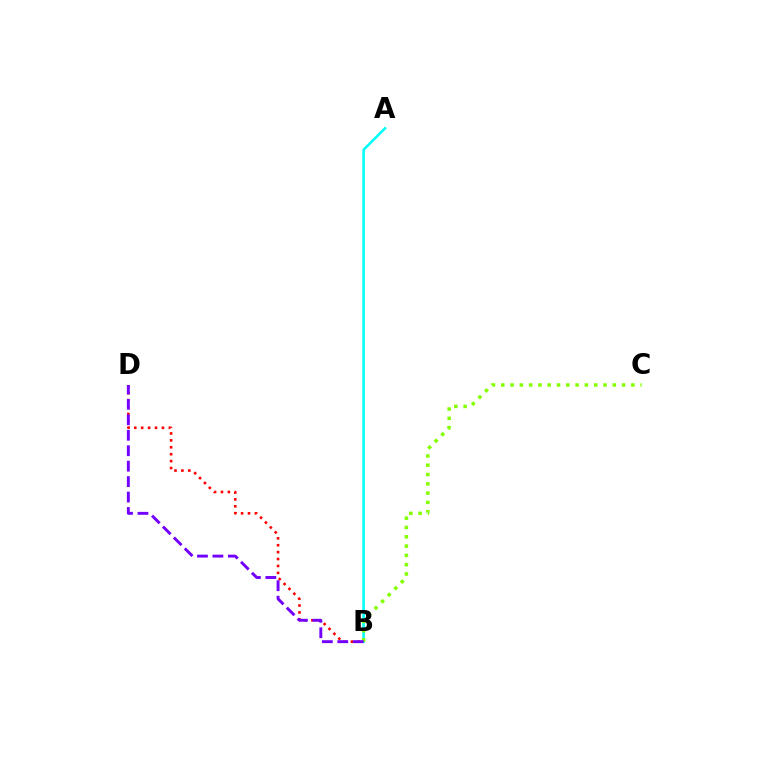{('B', 'D'): [{'color': '#ff0000', 'line_style': 'dotted', 'thickness': 1.88}, {'color': '#7200ff', 'line_style': 'dashed', 'thickness': 2.1}], ('A', 'B'): [{'color': '#00fff6', 'line_style': 'solid', 'thickness': 1.84}], ('B', 'C'): [{'color': '#84ff00', 'line_style': 'dotted', 'thickness': 2.53}]}